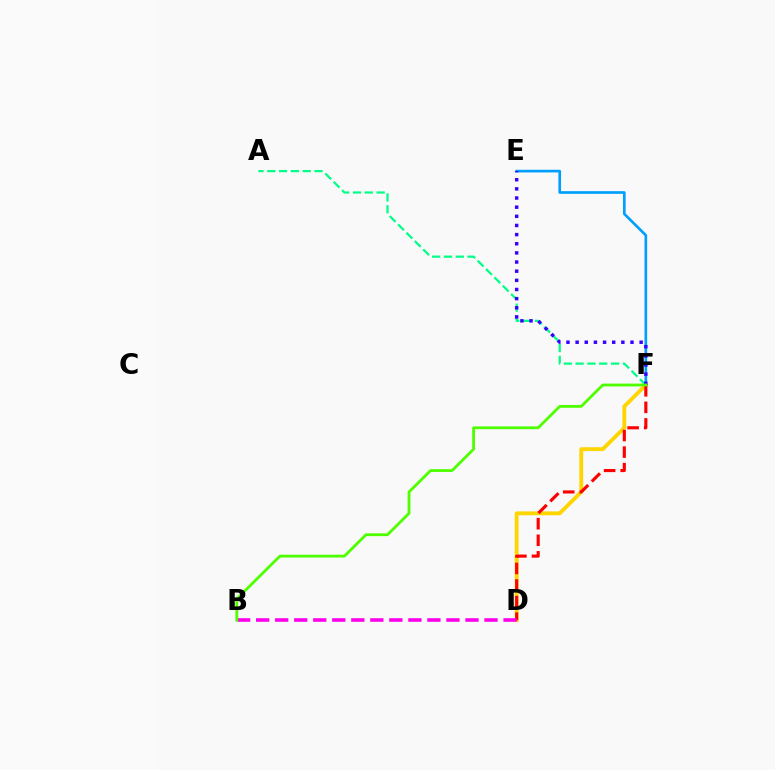{('E', 'F'): [{'color': '#009eff', 'line_style': 'solid', 'thickness': 1.92}, {'color': '#3700ff', 'line_style': 'dotted', 'thickness': 2.49}], ('A', 'F'): [{'color': '#00ff86', 'line_style': 'dashed', 'thickness': 1.61}], ('D', 'F'): [{'color': '#ffd500', 'line_style': 'solid', 'thickness': 2.76}, {'color': '#ff0000', 'line_style': 'dashed', 'thickness': 2.25}], ('B', 'D'): [{'color': '#ff00ed', 'line_style': 'dashed', 'thickness': 2.58}], ('B', 'F'): [{'color': '#4fff00', 'line_style': 'solid', 'thickness': 2.02}]}